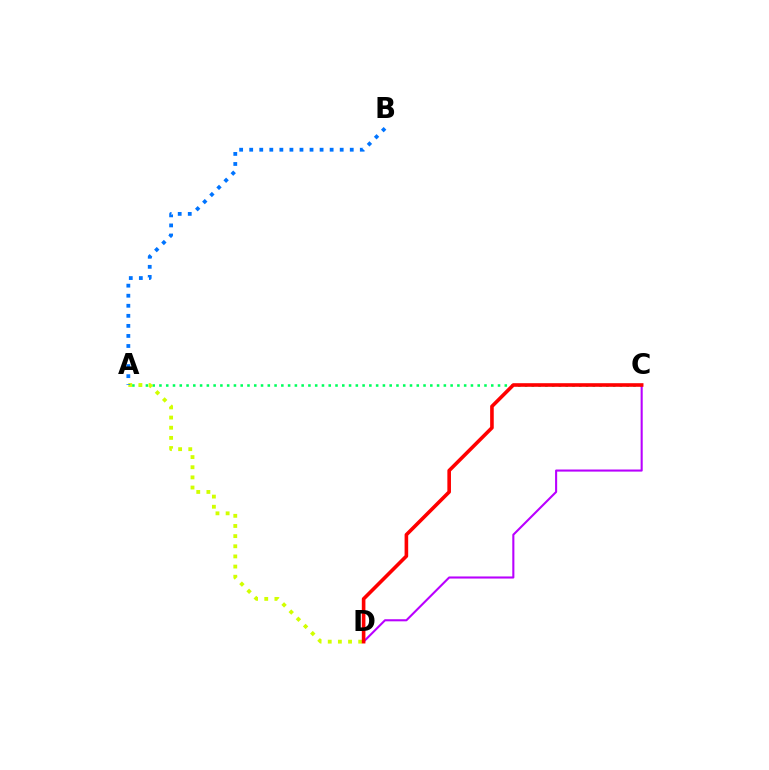{('A', 'C'): [{'color': '#00ff5c', 'line_style': 'dotted', 'thickness': 1.84}], ('A', 'D'): [{'color': '#d1ff00', 'line_style': 'dotted', 'thickness': 2.76}], ('C', 'D'): [{'color': '#b900ff', 'line_style': 'solid', 'thickness': 1.51}, {'color': '#ff0000', 'line_style': 'solid', 'thickness': 2.6}], ('A', 'B'): [{'color': '#0074ff', 'line_style': 'dotted', 'thickness': 2.73}]}